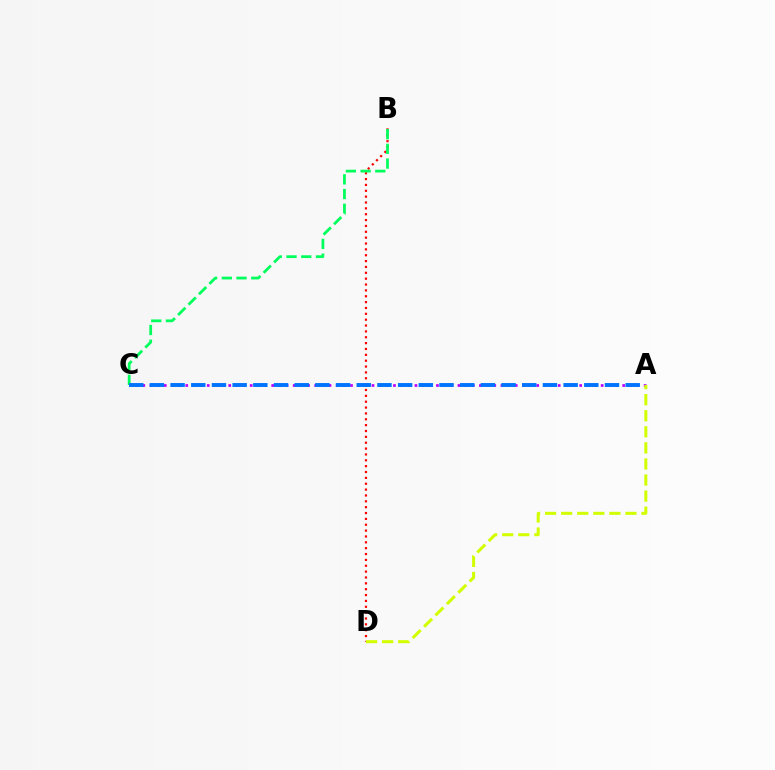{('A', 'C'): [{'color': '#b900ff', 'line_style': 'dotted', 'thickness': 1.95}, {'color': '#0074ff', 'line_style': 'dashed', 'thickness': 2.81}], ('B', 'D'): [{'color': '#ff0000', 'line_style': 'dotted', 'thickness': 1.59}], ('B', 'C'): [{'color': '#00ff5c', 'line_style': 'dashed', 'thickness': 2.0}], ('A', 'D'): [{'color': '#d1ff00', 'line_style': 'dashed', 'thickness': 2.18}]}